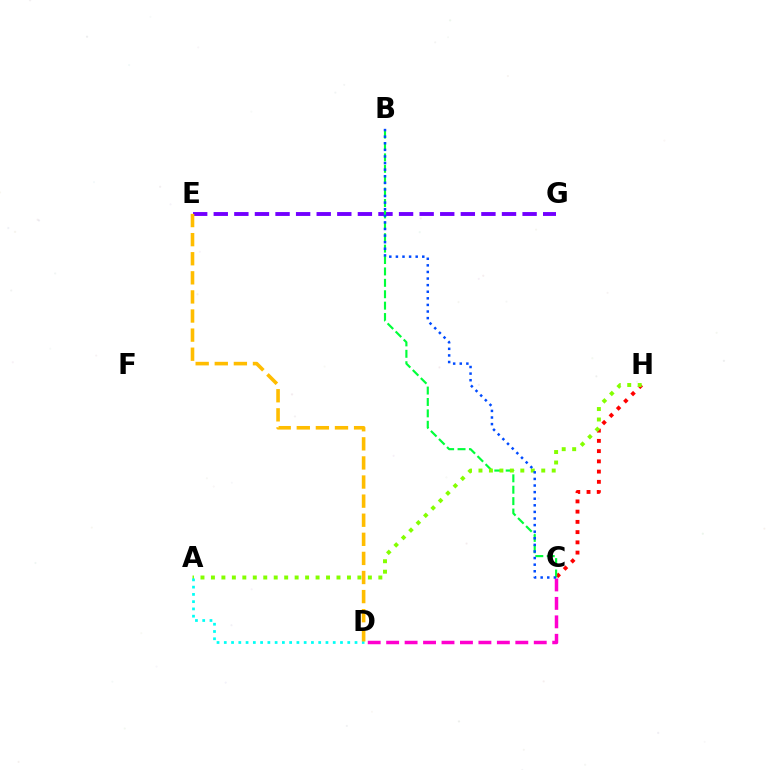{('C', 'H'): [{'color': '#ff0000', 'line_style': 'dotted', 'thickness': 2.78}], ('E', 'G'): [{'color': '#7200ff', 'line_style': 'dashed', 'thickness': 2.8}], ('B', 'C'): [{'color': '#00ff39', 'line_style': 'dashed', 'thickness': 1.55}, {'color': '#004bff', 'line_style': 'dotted', 'thickness': 1.79}], ('C', 'D'): [{'color': '#ff00cf', 'line_style': 'dashed', 'thickness': 2.51}], ('A', 'H'): [{'color': '#84ff00', 'line_style': 'dotted', 'thickness': 2.84}], ('A', 'D'): [{'color': '#00fff6', 'line_style': 'dotted', 'thickness': 1.97}], ('D', 'E'): [{'color': '#ffbd00', 'line_style': 'dashed', 'thickness': 2.59}]}